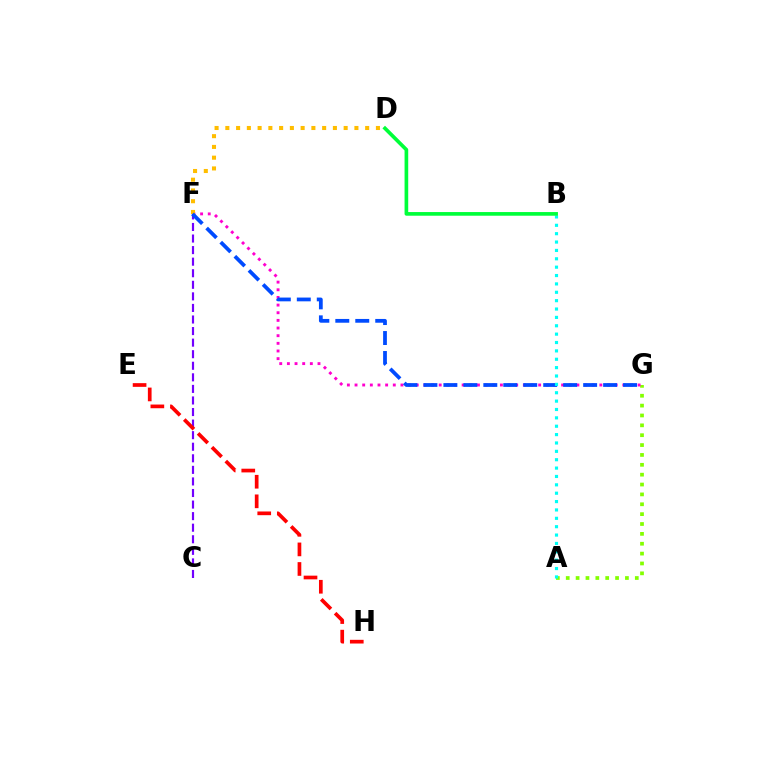{('A', 'G'): [{'color': '#84ff00', 'line_style': 'dotted', 'thickness': 2.68}], ('F', 'G'): [{'color': '#ff00cf', 'line_style': 'dotted', 'thickness': 2.08}, {'color': '#004bff', 'line_style': 'dashed', 'thickness': 2.71}], ('C', 'F'): [{'color': '#7200ff', 'line_style': 'dashed', 'thickness': 1.57}], ('D', 'F'): [{'color': '#ffbd00', 'line_style': 'dotted', 'thickness': 2.92}], ('A', 'B'): [{'color': '#00fff6', 'line_style': 'dotted', 'thickness': 2.27}], ('E', 'H'): [{'color': '#ff0000', 'line_style': 'dashed', 'thickness': 2.66}], ('B', 'D'): [{'color': '#00ff39', 'line_style': 'solid', 'thickness': 2.64}]}